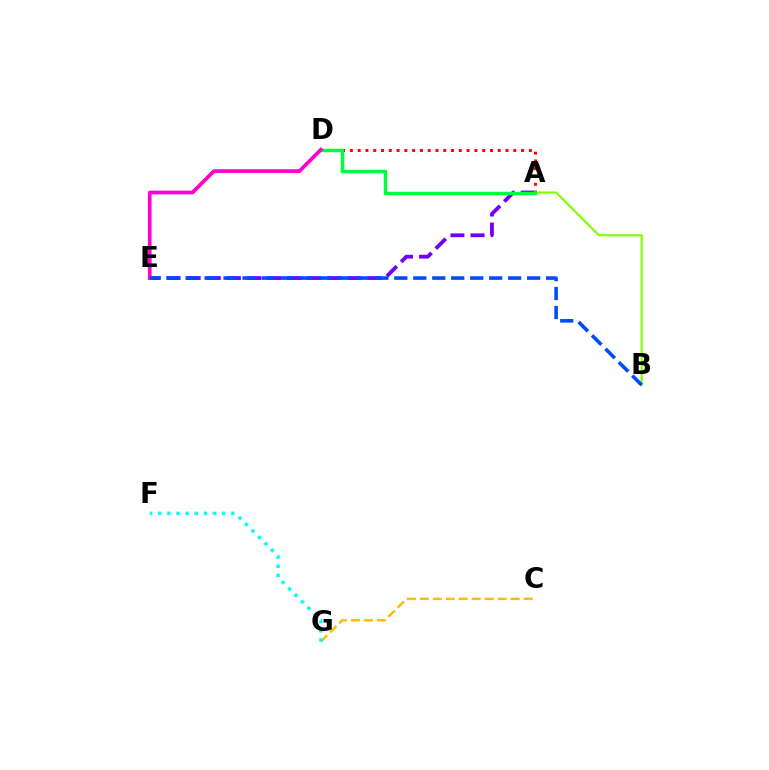{('A', 'D'): [{'color': '#ff0000', 'line_style': 'dotted', 'thickness': 2.11}, {'color': '#00ff39', 'line_style': 'solid', 'thickness': 2.48}], ('A', 'E'): [{'color': '#7200ff', 'line_style': 'dashed', 'thickness': 2.73}], ('A', 'B'): [{'color': '#84ff00', 'line_style': 'solid', 'thickness': 1.58}], ('C', 'G'): [{'color': '#ffbd00', 'line_style': 'dashed', 'thickness': 1.76}], ('F', 'G'): [{'color': '#00fff6', 'line_style': 'dotted', 'thickness': 2.48}], ('D', 'E'): [{'color': '#ff00cf', 'line_style': 'solid', 'thickness': 2.67}], ('B', 'E'): [{'color': '#004bff', 'line_style': 'dashed', 'thickness': 2.58}]}